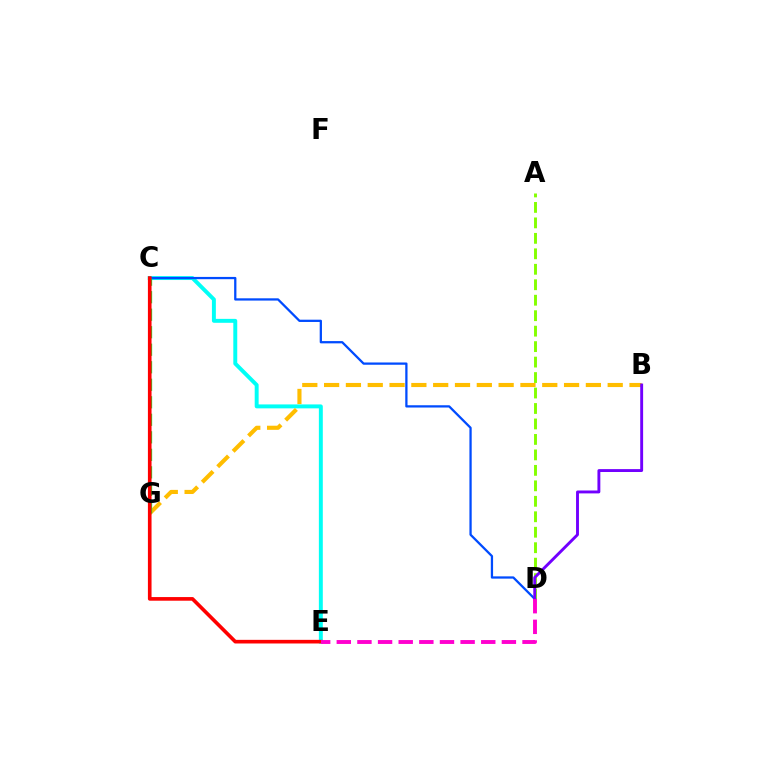{('A', 'D'): [{'color': '#84ff00', 'line_style': 'dashed', 'thickness': 2.1}], ('C', 'E'): [{'color': '#00fff6', 'line_style': 'solid', 'thickness': 2.83}, {'color': '#ff0000', 'line_style': 'solid', 'thickness': 2.62}], ('B', 'G'): [{'color': '#ffbd00', 'line_style': 'dashed', 'thickness': 2.96}], ('C', 'D'): [{'color': '#004bff', 'line_style': 'solid', 'thickness': 1.63}], ('B', 'D'): [{'color': '#7200ff', 'line_style': 'solid', 'thickness': 2.09}], ('C', 'G'): [{'color': '#00ff39', 'line_style': 'dashed', 'thickness': 2.38}], ('D', 'E'): [{'color': '#ff00cf', 'line_style': 'dashed', 'thickness': 2.8}]}